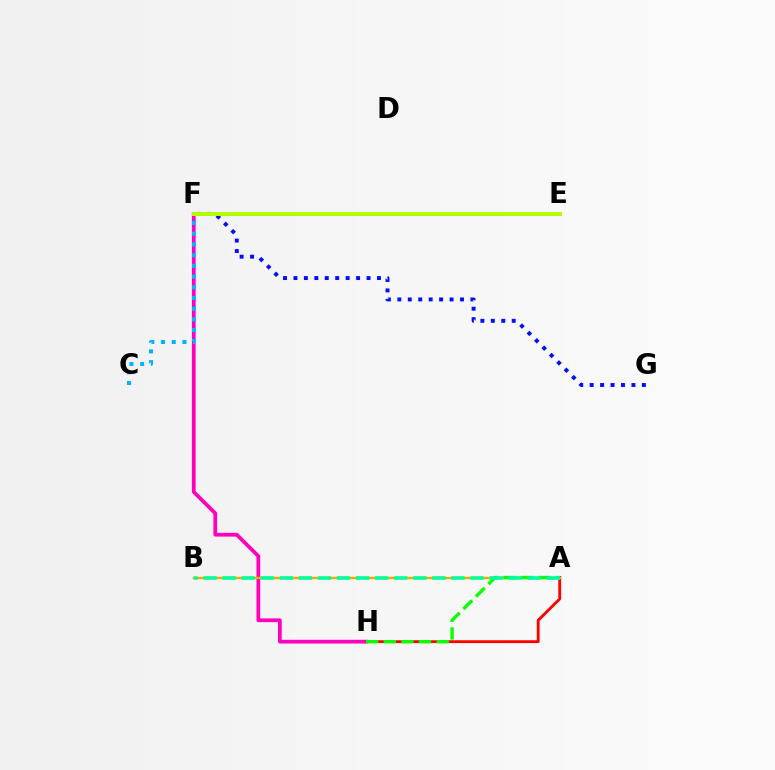{('A', 'H'): [{'color': '#ff0000', 'line_style': 'solid', 'thickness': 2.05}, {'color': '#08ff00', 'line_style': 'dashed', 'thickness': 2.4}], ('F', 'G'): [{'color': '#0010ff', 'line_style': 'dotted', 'thickness': 2.84}], ('F', 'H'): [{'color': '#ff00bd', 'line_style': 'solid', 'thickness': 2.69}], ('A', 'B'): [{'color': '#ffa500', 'line_style': 'solid', 'thickness': 1.74}, {'color': '#00ff9d', 'line_style': 'dashed', 'thickness': 2.59}], ('E', 'F'): [{'color': '#9b00ff', 'line_style': 'solid', 'thickness': 1.8}, {'color': '#b3ff00', 'line_style': 'solid', 'thickness': 2.84}], ('C', 'F'): [{'color': '#00b5ff', 'line_style': 'dotted', 'thickness': 2.91}]}